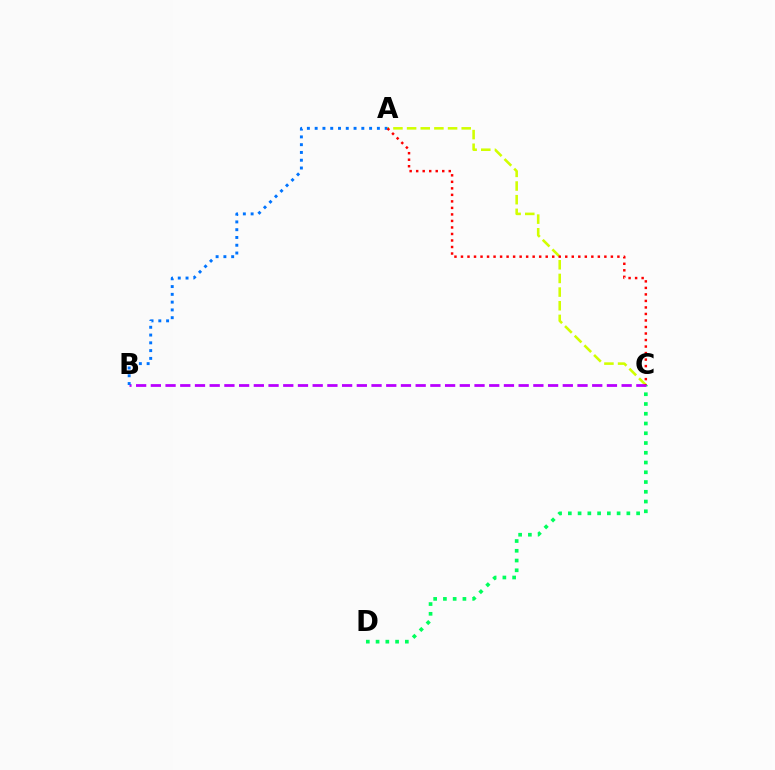{('C', 'D'): [{'color': '#00ff5c', 'line_style': 'dotted', 'thickness': 2.65}], ('A', 'C'): [{'color': '#d1ff00', 'line_style': 'dashed', 'thickness': 1.85}, {'color': '#ff0000', 'line_style': 'dotted', 'thickness': 1.77}], ('B', 'C'): [{'color': '#b900ff', 'line_style': 'dashed', 'thickness': 2.0}], ('A', 'B'): [{'color': '#0074ff', 'line_style': 'dotted', 'thickness': 2.11}]}